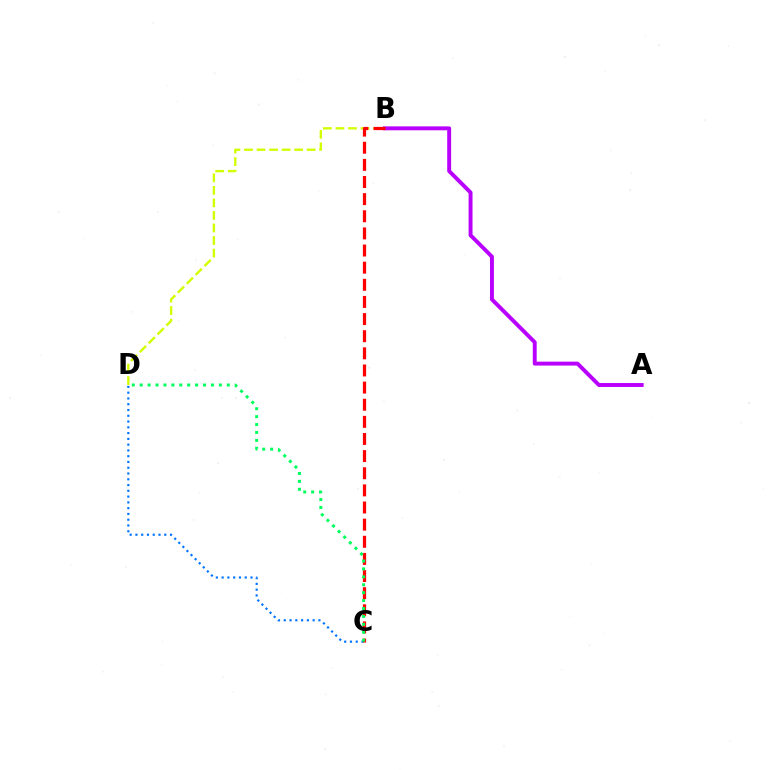{('A', 'B'): [{'color': '#b900ff', 'line_style': 'solid', 'thickness': 2.82}], ('B', 'D'): [{'color': '#d1ff00', 'line_style': 'dashed', 'thickness': 1.7}], ('C', 'D'): [{'color': '#0074ff', 'line_style': 'dotted', 'thickness': 1.57}, {'color': '#00ff5c', 'line_style': 'dotted', 'thickness': 2.15}], ('B', 'C'): [{'color': '#ff0000', 'line_style': 'dashed', 'thickness': 2.33}]}